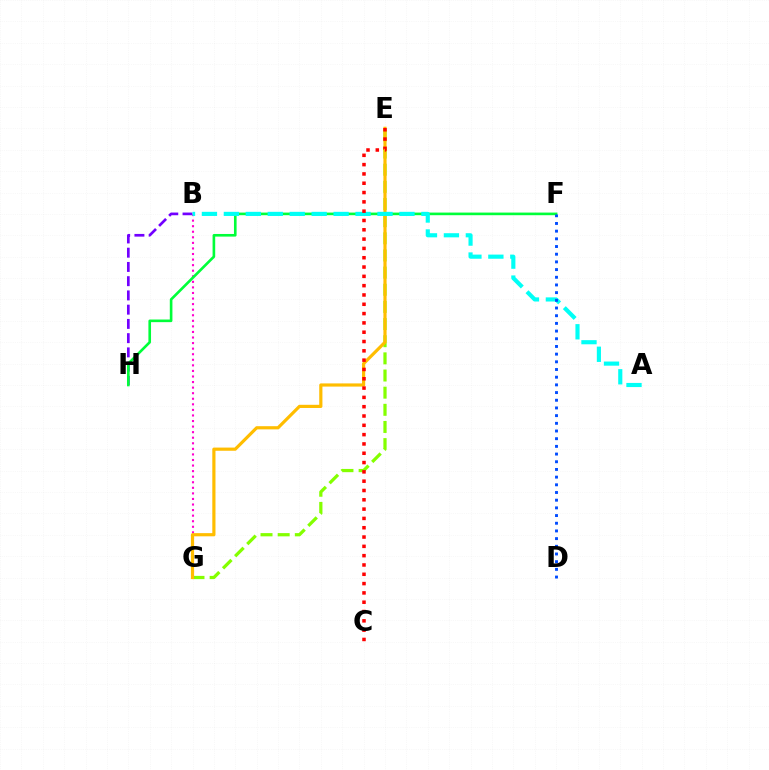{('E', 'G'): [{'color': '#84ff00', 'line_style': 'dashed', 'thickness': 2.33}, {'color': '#ffbd00', 'line_style': 'solid', 'thickness': 2.29}], ('B', 'H'): [{'color': '#7200ff', 'line_style': 'dashed', 'thickness': 1.93}], ('B', 'G'): [{'color': '#ff00cf', 'line_style': 'dotted', 'thickness': 1.51}], ('F', 'H'): [{'color': '#00ff39', 'line_style': 'solid', 'thickness': 1.89}], ('A', 'B'): [{'color': '#00fff6', 'line_style': 'dashed', 'thickness': 2.98}], ('D', 'F'): [{'color': '#004bff', 'line_style': 'dotted', 'thickness': 2.09}], ('C', 'E'): [{'color': '#ff0000', 'line_style': 'dotted', 'thickness': 2.53}]}